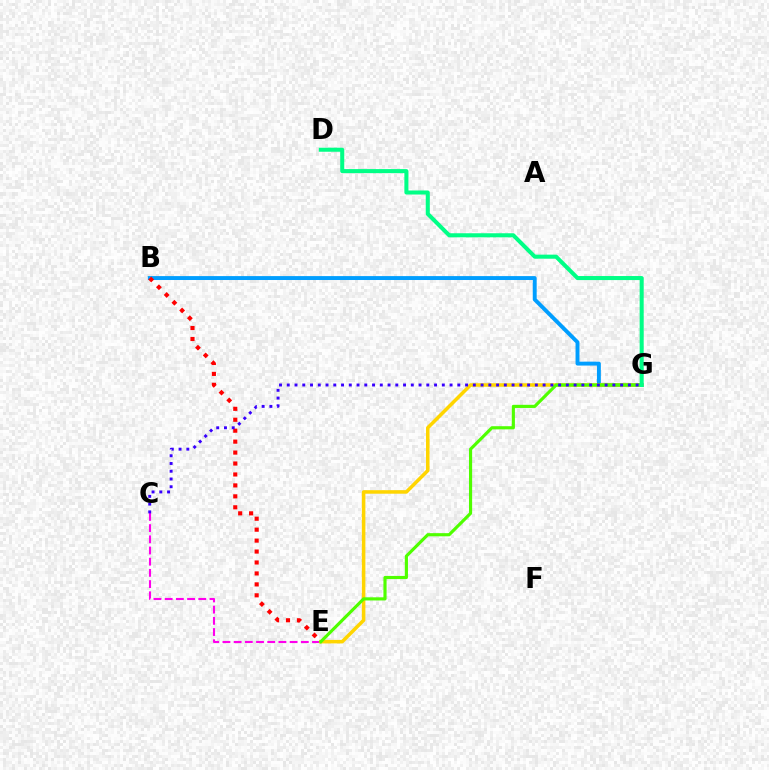{('B', 'G'): [{'color': '#009eff', 'line_style': 'solid', 'thickness': 2.82}], ('C', 'E'): [{'color': '#ff00ed', 'line_style': 'dashed', 'thickness': 1.52}], ('E', 'G'): [{'color': '#ffd500', 'line_style': 'solid', 'thickness': 2.54}, {'color': '#4fff00', 'line_style': 'solid', 'thickness': 2.27}], ('B', 'E'): [{'color': '#ff0000', 'line_style': 'dotted', 'thickness': 2.97}], ('D', 'G'): [{'color': '#00ff86', 'line_style': 'solid', 'thickness': 2.91}], ('C', 'G'): [{'color': '#3700ff', 'line_style': 'dotted', 'thickness': 2.11}]}